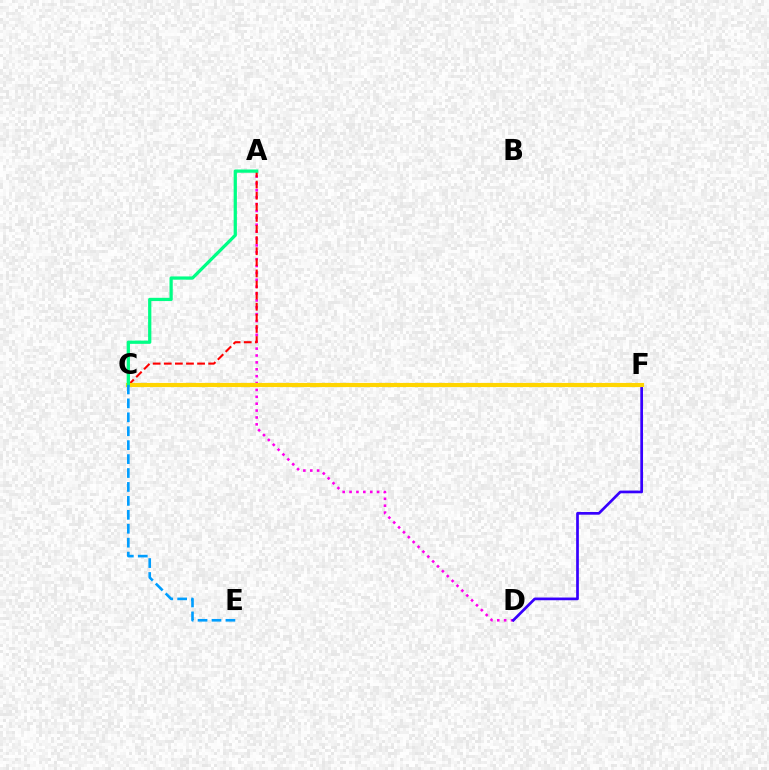{('A', 'D'): [{'color': '#ff00ed', 'line_style': 'dotted', 'thickness': 1.87}], ('D', 'F'): [{'color': '#3700ff', 'line_style': 'solid', 'thickness': 1.95}], ('C', 'F'): [{'color': '#4fff00', 'line_style': 'dashed', 'thickness': 1.56}, {'color': '#ffd500', 'line_style': 'solid', 'thickness': 2.99}], ('A', 'C'): [{'color': '#ff0000', 'line_style': 'dashed', 'thickness': 1.51}, {'color': '#00ff86', 'line_style': 'solid', 'thickness': 2.34}], ('C', 'E'): [{'color': '#009eff', 'line_style': 'dashed', 'thickness': 1.89}]}